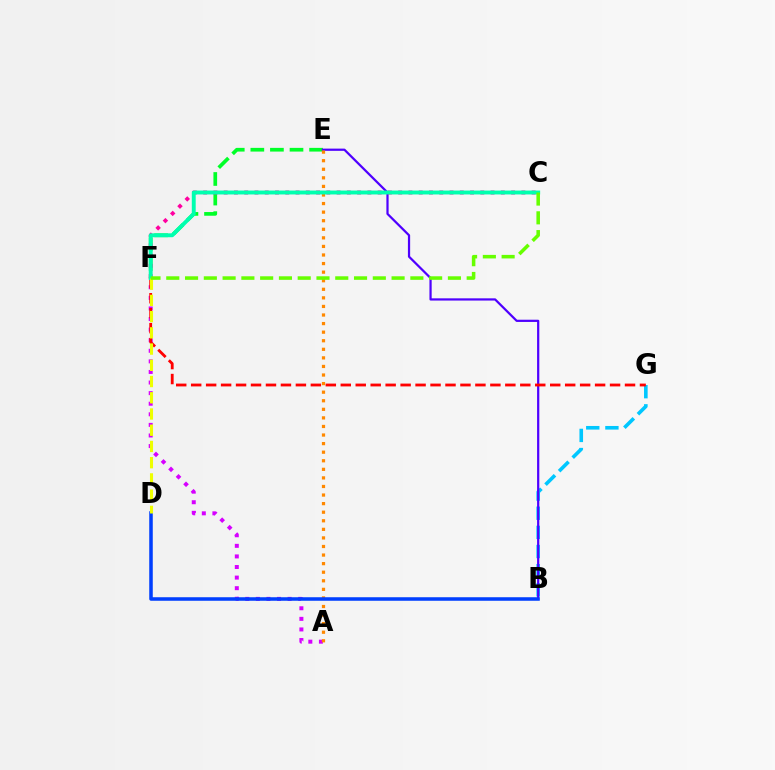{('B', 'G'): [{'color': '#00c7ff', 'line_style': 'dashed', 'thickness': 2.6}], ('E', 'F'): [{'color': '#00ff27', 'line_style': 'dashed', 'thickness': 2.66}], ('A', 'F'): [{'color': '#d600ff', 'line_style': 'dotted', 'thickness': 2.88}], ('B', 'E'): [{'color': '#4f00ff', 'line_style': 'solid', 'thickness': 1.6}], ('F', 'G'): [{'color': '#ff0000', 'line_style': 'dashed', 'thickness': 2.03}], ('A', 'E'): [{'color': '#ff8800', 'line_style': 'dotted', 'thickness': 2.33}], ('B', 'D'): [{'color': '#003fff', 'line_style': 'solid', 'thickness': 2.54}], ('C', 'F'): [{'color': '#ff00a0', 'line_style': 'dotted', 'thickness': 2.79}, {'color': '#00ffaf', 'line_style': 'solid', 'thickness': 2.81}, {'color': '#66ff00', 'line_style': 'dashed', 'thickness': 2.55}], ('D', 'F'): [{'color': '#eeff00', 'line_style': 'dashed', 'thickness': 2.2}]}